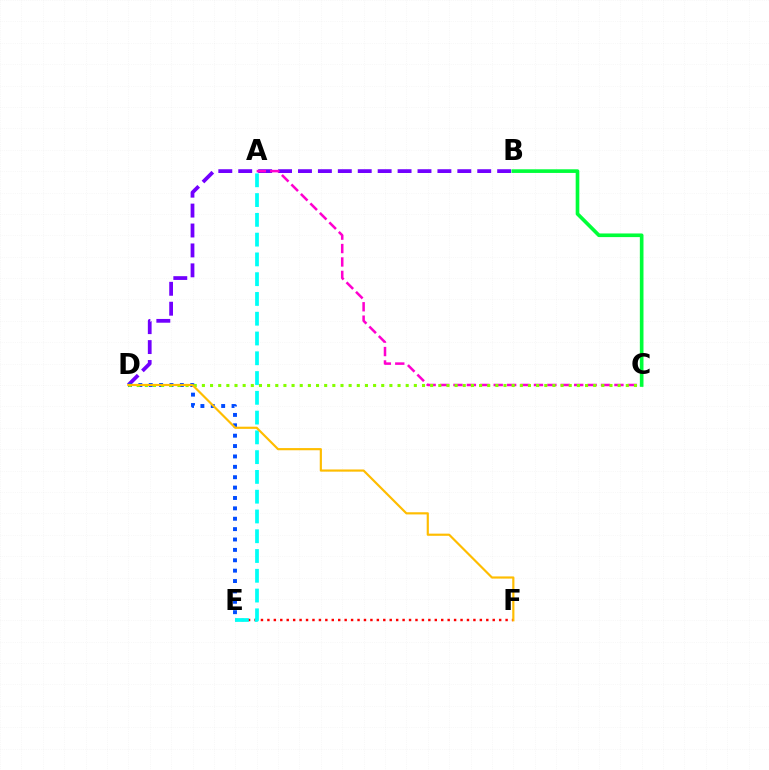{('B', 'D'): [{'color': '#7200ff', 'line_style': 'dashed', 'thickness': 2.71}], ('A', 'C'): [{'color': '#ff00cf', 'line_style': 'dashed', 'thickness': 1.82}], ('D', 'E'): [{'color': '#004bff', 'line_style': 'dotted', 'thickness': 2.82}], ('C', 'D'): [{'color': '#84ff00', 'line_style': 'dotted', 'thickness': 2.21}], ('B', 'C'): [{'color': '#00ff39', 'line_style': 'solid', 'thickness': 2.62}], ('E', 'F'): [{'color': '#ff0000', 'line_style': 'dotted', 'thickness': 1.75}], ('A', 'E'): [{'color': '#00fff6', 'line_style': 'dashed', 'thickness': 2.69}], ('D', 'F'): [{'color': '#ffbd00', 'line_style': 'solid', 'thickness': 1.57}]}